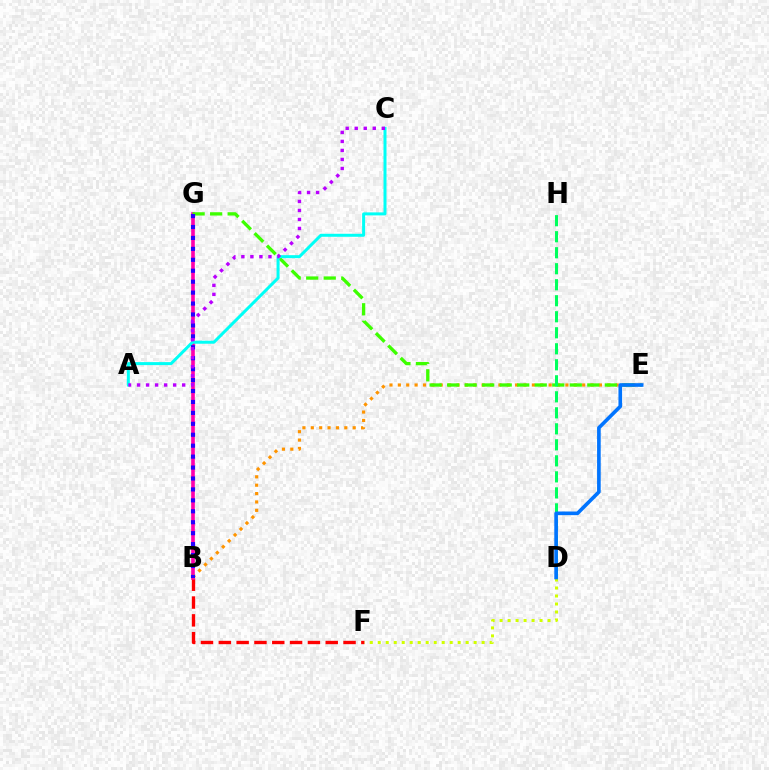{('B', 'F'): [{'color': '#ff0000', 'line_style': 'dashed', 'thickness': 2.42}], ('B', 'G'): [{'color': '#ff00ac', 'line_style': 'solid', 'thickness': 2.63}, {'color': '#2500ff', 'line_style': 'dotted', 'thickness': 2.97}], ('D', 'F'): [{'color': '#d1ff00', 'line_style': 'dotted', 'thickness': 2.17}], ('B', 'E'): [{'color': '#ff9400', 'line_style': 'dotted', 'thickness': 2.28}], ('E', 'G'): [{'color': '#3dff00', 'line_style': 'dashed', 'thickness': 2.38}], ('D', 'H'): [{'color': '#00ff5c', 'line_style': 'dashed', 'thickness': 2.17}], ('D', 'E'): [{'color': '#0074ff', 'line_style': 'solid', 'thickness': 2.62}], ('A', 'C'): [{'color': '#00fff6', 'line_style': 'solid', 'thickness': 2.16}, {'color': '#b900ff', 'line_style': 'dotted', 'thickness': 2.45}]}